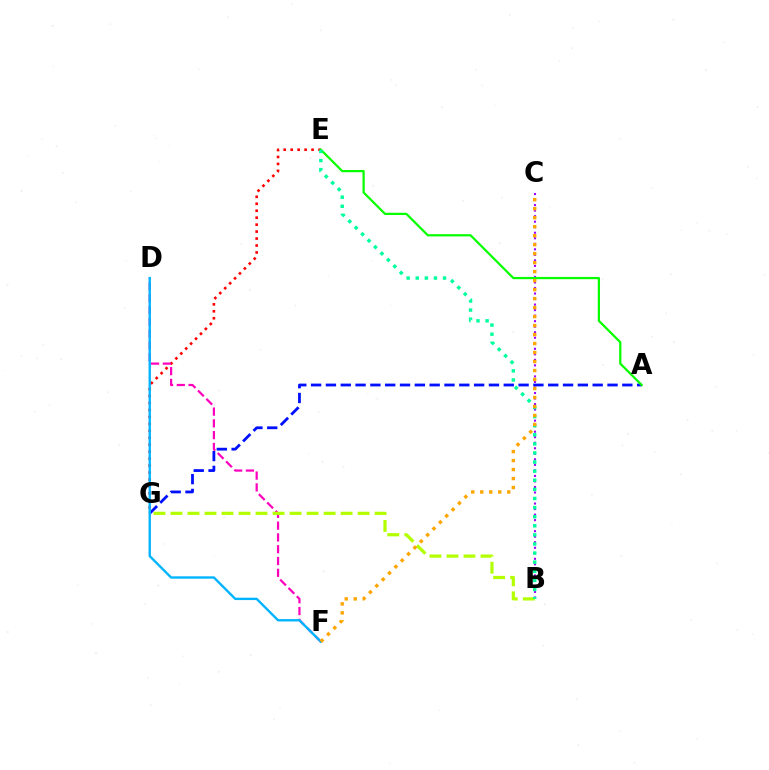{('E', 'G'): [{'color': '#ff0000', 'line_style': 'dotted', 'thickness': 1.89}], ('B', 'C'): [{'color': '#9b00ff', 'line_style': 'dotted', 'thickness': 1.5}], ('A', 'G'): [{'color': '#0010ff', 'line_style': 'dashed', 'thickness': 2.01}], ('A', 'E'): [{'color': '#08ff00', 'line_style': 'solid', 'thickness': 1.61}], ('D', 'F'): [{'color': '#ff00bd', 'line_style': 'dashed', 'thickness': 1.6}, {'color': '#00b5ff', 'line_style': 'solid', 'thickness': 1.7}], ('B', 'G'): [{'color': '#b3ff00', 'line_style': 'dashed', 'thickness': 2.31}], ('B', 'E'): [{'color': '#00ff9d', 'line_style': 'dotted', 'thickness': 2.47}], ('C', 'F'): [{'color': '#ffa500', 'line_style': 'dotted', 'thickness': 2.44}]}